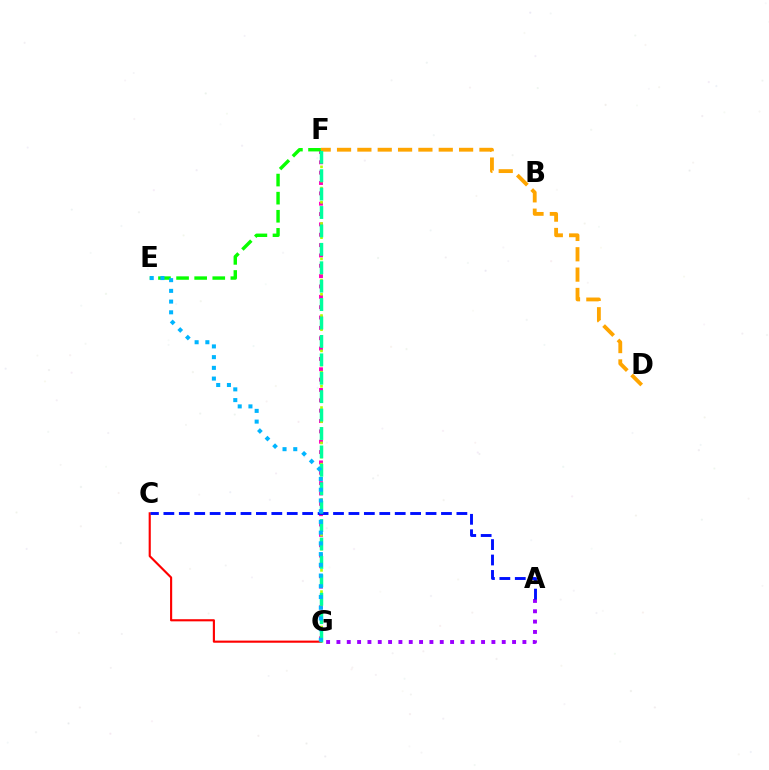{('F', 'G'): [{'color': '#ff00bd', 'line_style': 'dotted', 'thickness': 2.81}, {'color': '#b3ff00', 'line_style': 'dotted', 'thickness': 1.92}, {'color': '#00ff9d', 'line_style': 'dashed', 'thickness': 2.5}], ('D', 'F'): [{'color': '#ffa500', 'line_style': 'dashed', 'thickness': 2.76}], ('C', 'G'): [{'color': '#ff0000', 'line_style': 'solid', 'thickness': 1.54}], ('A', 'G'): [{'color': '#9b00ff', 'line_style': 'dotted', 'thickness': 2.81}], ('E', 'F'): [{'color': '#08ff00', 'line_style': 'dashed', 'thickness': 2.46}], ('A', 'C'): [{'color': '#0010ff', 'line_style': 'dashed', 'thickness': 2.1}], ('E', 'G'): [{'color': '#00b5ff', 'line_style': 'dotted', 'thickness': 2.91}]}